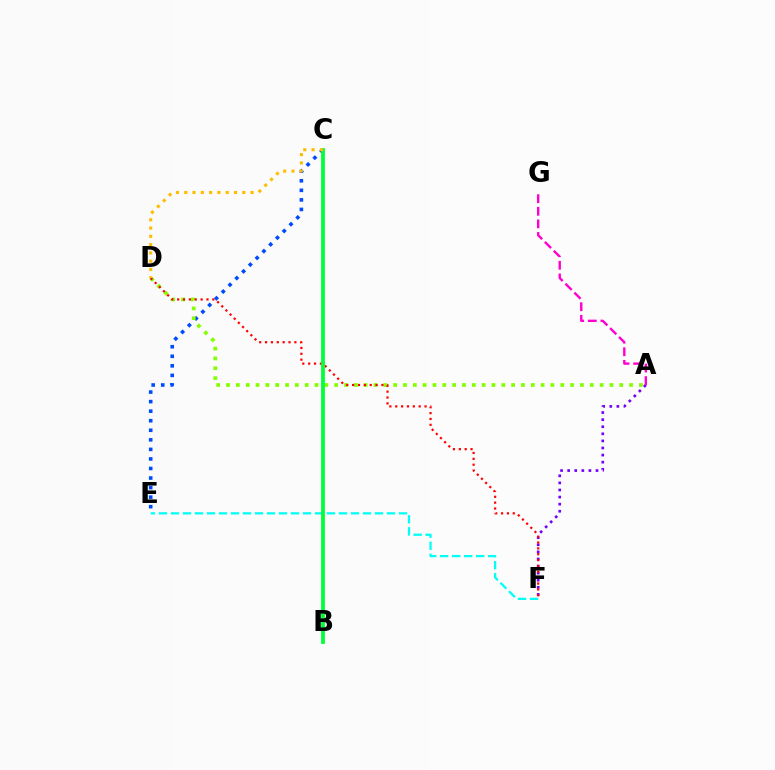{('C', 'E'): [{'color': '#004bff', 'line_style': 'dotted', 'thickness': 2.6}], ('A', 'D'): [{'color': '#84ff00', 'line_style': 'dotted', 'thickness': 2.67}], ('E', 'F'): [{'color': '#00fff6', 'line_style': 'dashed', 'thickness': 1.63}], ('A', 'F'): [{'color': '#7200ff', 'line_style': 'dotted', 'thickness': 1.93}], ('D', 'F'): [{'color': '#ff0000', 'line_style': 'dotted', 'thickness': 1.59}], ('B', 'C'): [{'color': '#00ff39', 'line_style': 'solid', 'thickness': 2.72}], ('A', 'G'): [{'color': '#ff00cf', 'line_style': 'dashed', 'thickness': 1.71}], ('C', 'D'): [{'color': '#ffbd00', 'line_style': 'dotted', 'thickness': 2.25}]}